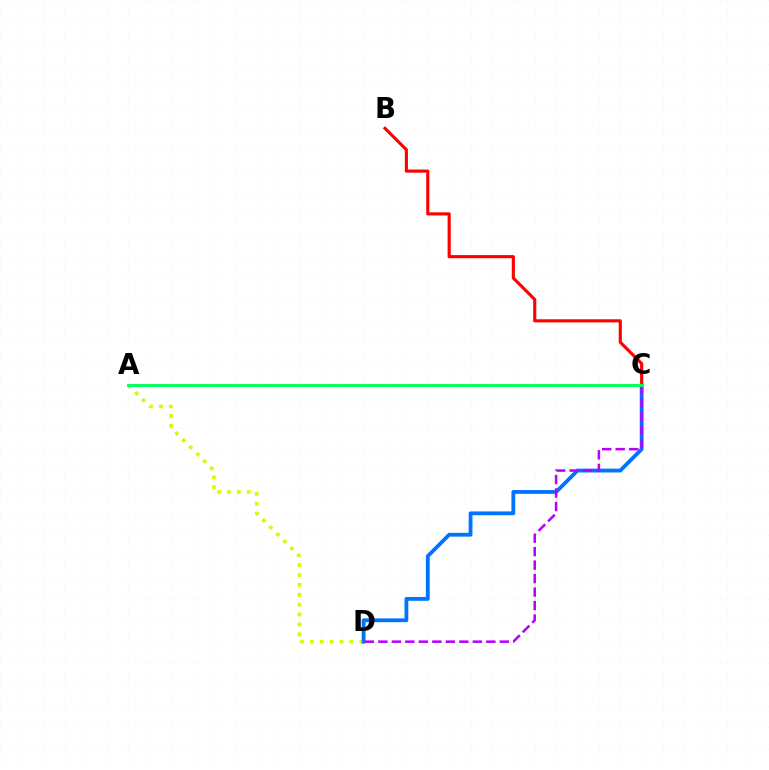{('A', 'D'): [{'color': '#d1ff00', 'line_style': 'dotted', 'thickness': 2.69}], ('B', 'C'): [{'color': '#ff0000', 'line_style': 'solid', 'thickness': 2.25}], ('C', 'D'): [{'color': '#0074ff', 'line_style': 'solid', 'thickness': 2.75}, {'color': '#b900ff', 'line_style': 'dashed', 'thickness': 1.83}], ('A', 'C'): [{'color': '#00ff5c', 'line_style': 'solid', 'thickness': 2.08}]}